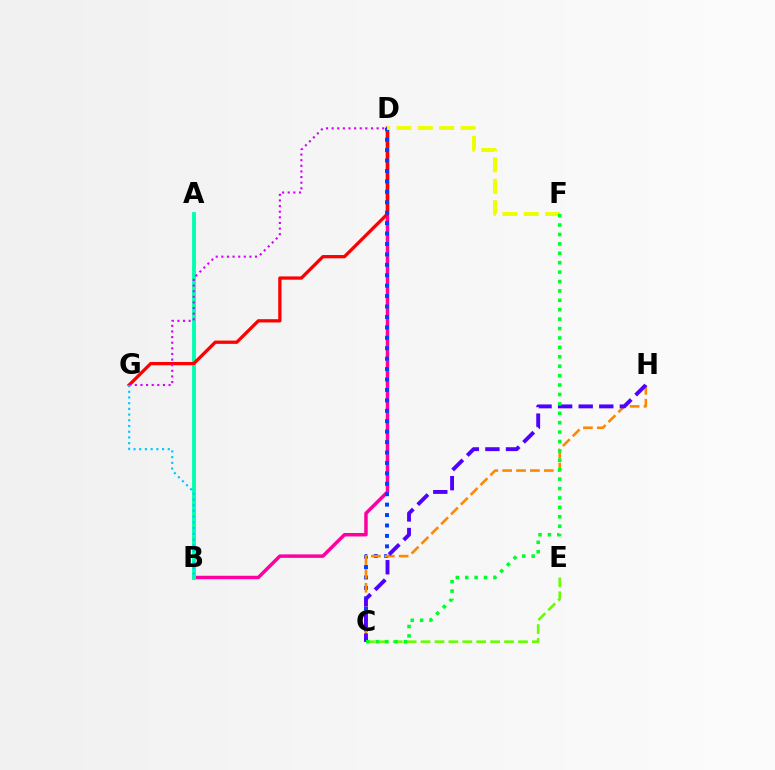{('B', 'D'): [{'color': '#ff00a0', 'line_style': 'solid', 'thickness': 2.5}], ('A', 'B'): [{'color': '#00ffaf', 'line_style': 'solid', 'thickness': 2.77}], ('D', 'G'): [{'color': '#ff0000', 'line_style': 'solid', 'thickness': 2.36}, {'color': '#d600ff', 'line_style': 'dotted', 'thickness': 1.53}], ('C', 'D'): [{'color': '#003fff', 'line_style': 'dotted', 'thickness': 2.83}], ('B', 'G'): [{'color': '#00c7ff', 'line_style': 'dotted', 'thickness': 1.55}], ('C', 'H'): [{'color': '#ff8800', 'line_style': 'dashed', 'thickness': 1.89}, {'color': '#4f00ff', 'line_style': 'dashed', 'thickness': 2.8}], ('D', 'F'): [{'color': '#eeff00', 'line_style': 'dashed', 'thickness': 2.9}], ('C', 'E'): [{'color': '#66ff00', 'line_style': 'dashed', 'thickness': 1.89}], ('C', 'F'): [{'color': '#00ff27', 'line_style': 'dotted', 'thickness': 2.56}]}